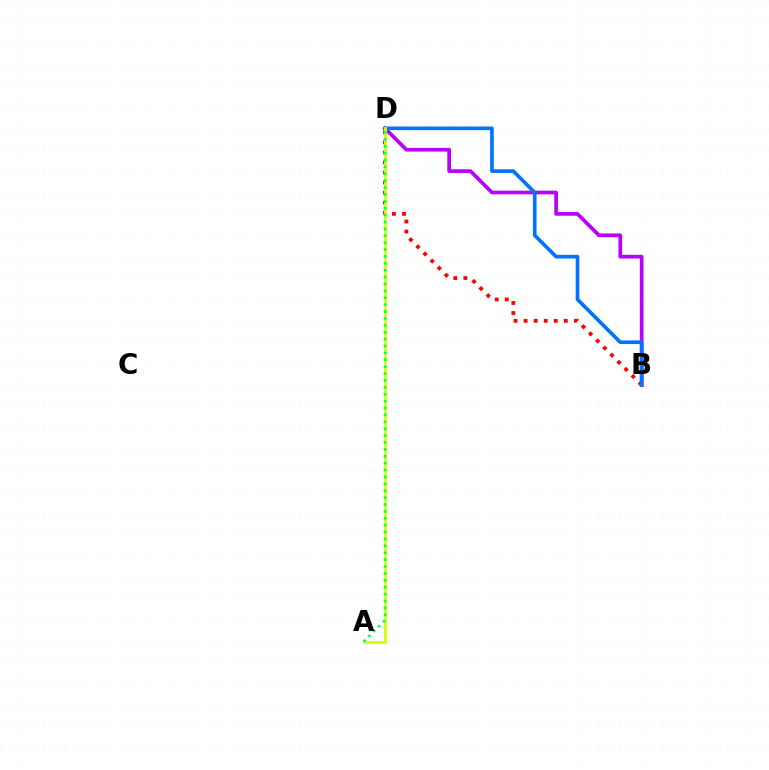{('B', 'D'): [{'color': '#b900ff', 'line_style': 'solid', 'thickness': 2.66}, {'color': '#ff0000', 'line_style': 'dotted', 'thickness': 2.73}, {'color': '#0074ff', 'line_style': 'solid', 'thickness': 2.64}], ('A', 'D'): [{'color': '#d1ff00', 'line_style': 'solid', 'thickness': 2.03}, {'color': '#00ff5c', 'line_style': 'dotted', 'thickness': 1.87}]}